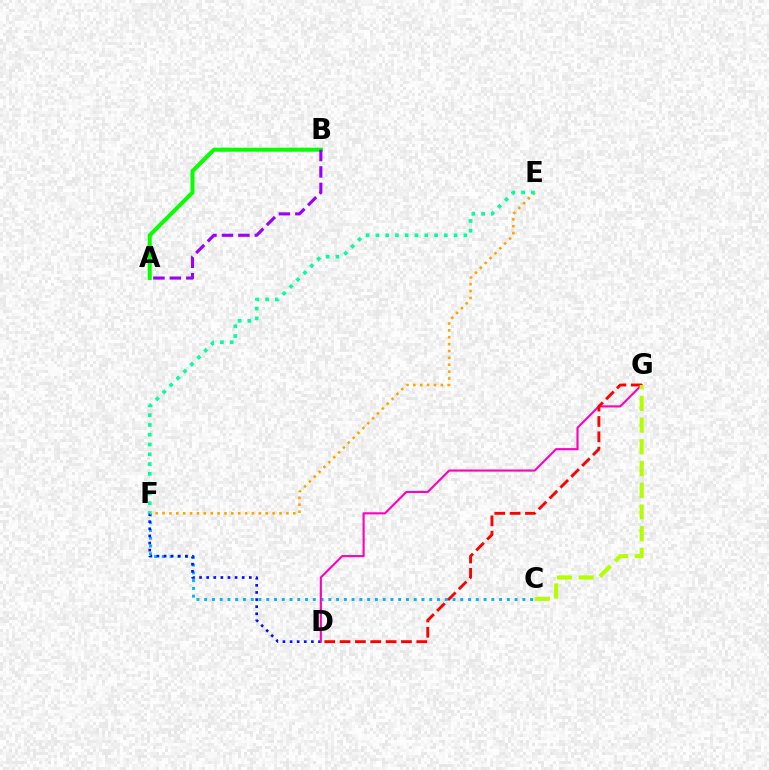{('C', 'F'): [{'color': '#00b5ff', 'line_style': 'dotted', 'thickness': 2.11}], ('D', 'F'): [{'color': '#0010ff', 'line_style': 'dotted', 'thickness': 1.93}], ('D', 'G'): [{'color': '#ff00bd', 'line_style': 'solid', 'thickness': 1.53}, {'color': '#ff0000', 'line_style': 'dashed', 'thickness': 2.08}], ('E', 'F'): [{'color': '#ffa500', 'line_style': 'dotted', 'thickness': 1.87}, {'color': '#00ff9d', 'line_style': 'dotted', 'thickness': 2.66}], ('C', 'G'): [{'color': '#b3ff00', 'line_style': 'dashed', 'thickness': 2.95}], ('A', 'B'): [{'color': '#08ff00', 'line_style': 'solid', 'thickness': 2.9}, {'color': '#9b00ff', 'line_style': 'dashed', 'thickness': 2.24}]}